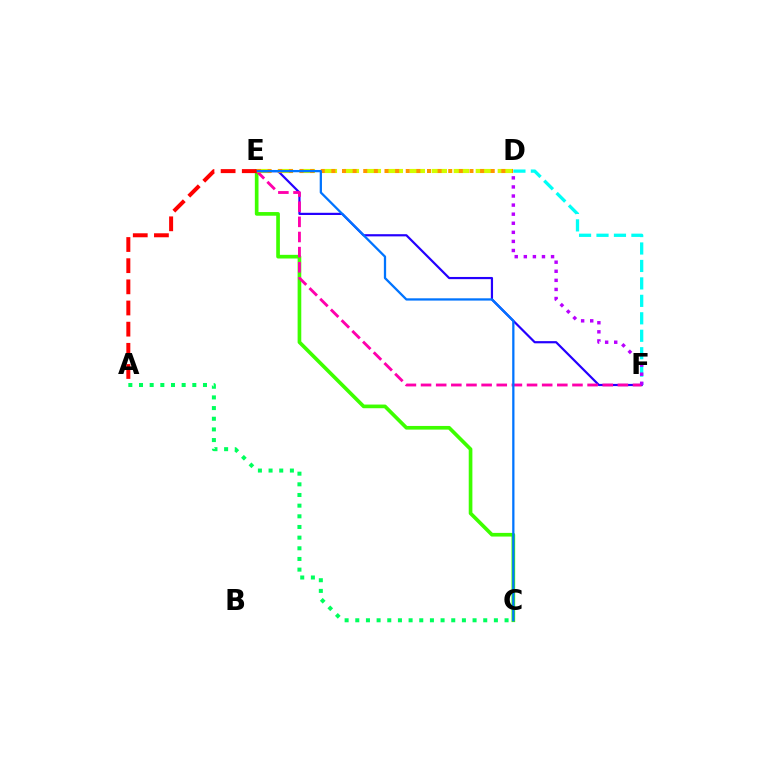{('D', 'E'): [{'color': '#d1ff00', 'line_style': 'dashed', 'thickness': 2.99}, {'color': '#ff9400', 'line_style': 'dotted', 'thickness': 2.89}], ('D', 'F'): [{'color': '#00fff6', 'line_style': 'dashed', 'thickness': 2.37}, {'color': '#b900ff', 'line_style': 'dotted', 'thickness': 2.47}], ('A', 'C'): [{'color': '#00ff5c', 'line_style': 'dotted', 'thickness': 2.9}], ('E', 'F'): [{'color': '#2500ff', 'line_style': 'solid', 'thickness': 1.58}, {'color': '#ff00ac', 'line_style': 'dashed', 'thickness': 2.06}], ('C', 'E'): [{'color': '#3dff00', 'line_style': 'solid', 'thickness': 2.64}, {'color': '#0074ff', 'line_style': 'solid', 'thickness': 1.64}], ('A', 'E'): [{'color': '#ff0000', 'line_style': 'dashed', 'thickness': 2.87}]}